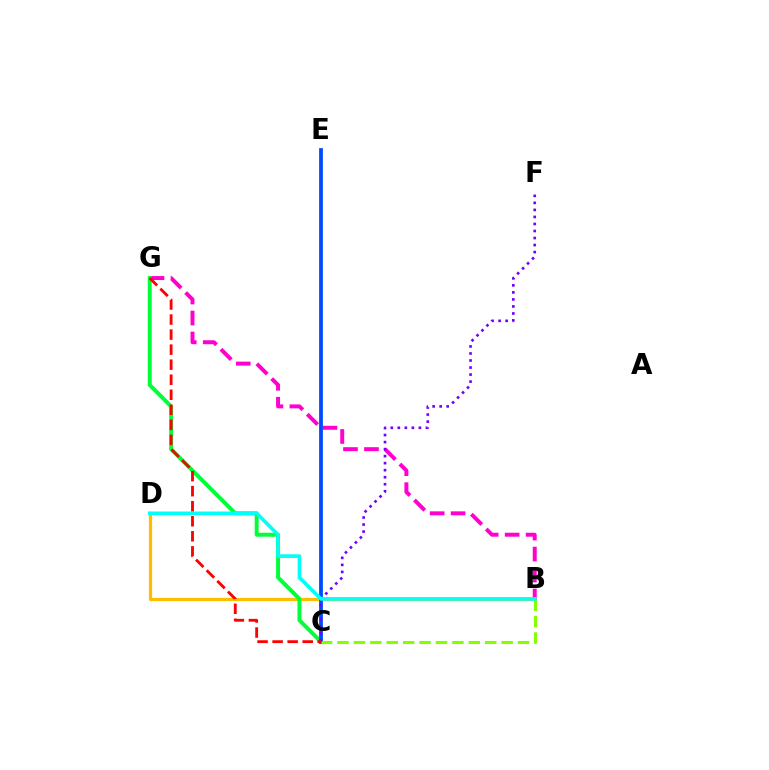{('B', 'D'): [{'color': '#ffbd00', 'line_style': 'solid', 'thickness': 2.32}, {'color': '#00fff6', 'line_style': 'solid', 'thickness': 2.62}], ('B', 'G'): [{'color': '#ff00cf', 'line_style': 'dashed', 'thickness': 2.85}], ('C', 'G'): [{'color': '#00ff39', 'line_style': 'solid', 'thickness': 2.85}, {'color': '#ff0000', 'line_style': 'dashed', 'thickness': 2.04}], ('C', 'E'): [{'color': '#004bff', 'line_style': 'solid', 'thickness': 2.72}], ('B', 'C'): [{'color': '#84ff00', 'line_style': 'dashed', 'thickness': 2.23}], ('C', 'F'): [{'color': '#7200ff', 'line_style': 'dotted', 'thickness': 1.91}]}